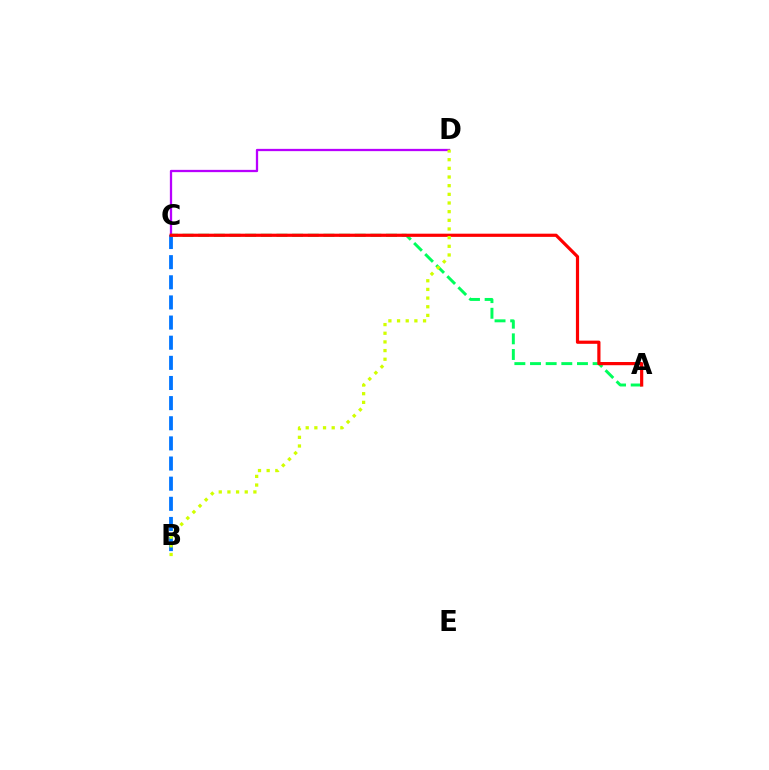{('C', 'D'): [{'color': '#b900ff', 'line_style': 'solid', 'thickness': 1.65}], ('B', 'C'): [{'color': '#0074ff', 'line_style': 'dashed', 'thickness': 2.74}], ('A', 'C'): [{'color': '#00ff5c', 'line_style': 'dashed', 'thickness': 2.13}, {'color': '#ff0000', 'line_style': 'solid', 'thickness': 2.3}], ('B', 'D'): [{'color': '#d1ff00', 'line_style': 'dotted', 'thickness': 2.35}]}